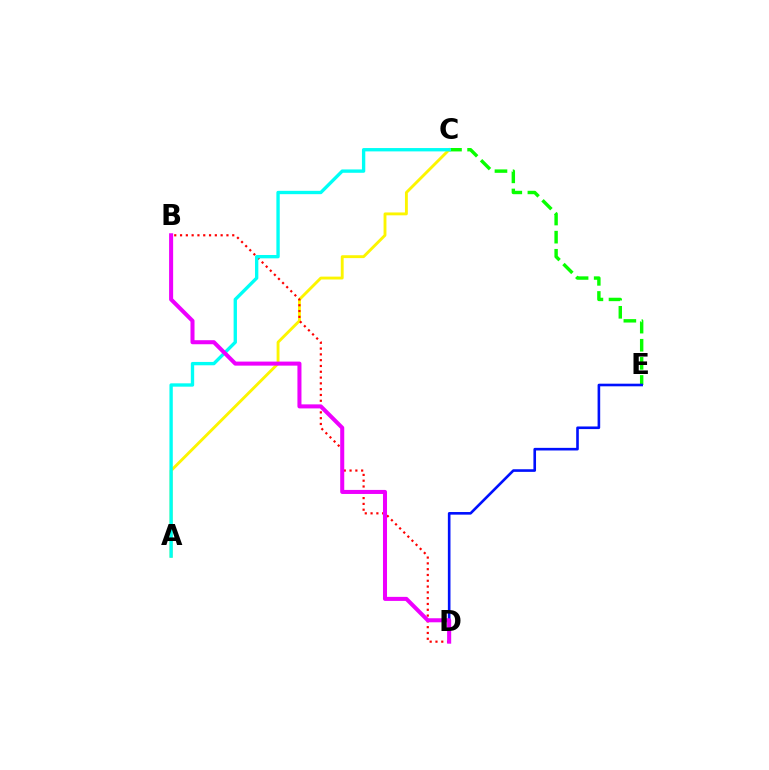{('C', 'E'): [{'color': '#08ff00', 'line_style': 'dashed', 'thickness': 2.46}], ('A', 'C'): [{'color': '#fcf500', 'line_style': 'solid', 'thickness': 2.07}, {'color': '#00fff6', 'line_style': 'solid', 'thickness': 2.41}], ('D', 'E'): [{'color': '#0010ff', 'line_style': 'solid', 'thickness': 1.88}], ('B', 'D'): [{'color': '#ff0000', 'line_style': 'dotted', 'thickness': 1.58}, {'color': '#ee00ff', 'line_style': 'solid', 'thickness': 2.91}]}